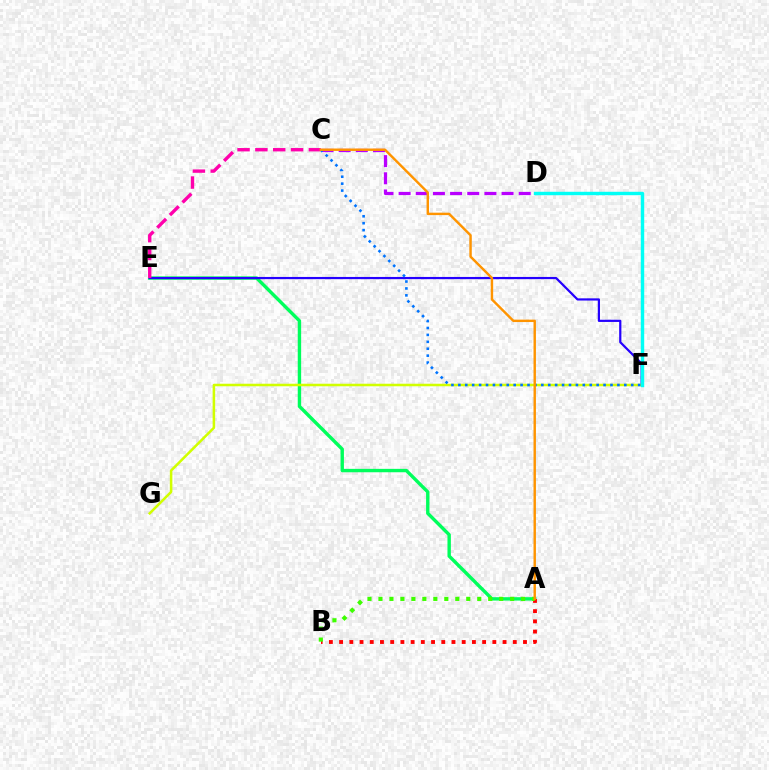{('A', 'E'): [{'color': '#00ff5c', 'line_style': 'solid', 'thickness': 2.45}], ('C', 'D'): [{'color': '#b900ff', 'line_style': 'dashed', 'thickness': 2.33}], ('E', 'F'): [{'color': '#2500ff', 'line_style': 'solid', 'thickness': 1.59}], ('C', 'E'): [{'color': '#ff00ac', 'line_style': 'dashed', 'thickness': 2.42}], ('A', 'B'): [{'color': '#ff0000', 'line_style': 'dotted', 'thickness': 2.78}, {'color': '#3dff00', 'line_style': 'dotted', 'thickness': 2.98}], ('F', 'G'): [{'color': '#d1ff00', 'line_style': 'solid', 'thickness': 1.82}], ('D', 'F'): [{'color': '#00fff6', 'line_style': 'solid', 'thickness': 2.46}], ('C', 'F'): [{'color': '#0074ff', 'line_style': 'dotted', 'thickness': 1.88}], ('A', 'C'): [{'color': '#ff9400', 'line_style': 'solid', 'thickness': 1.74}]}